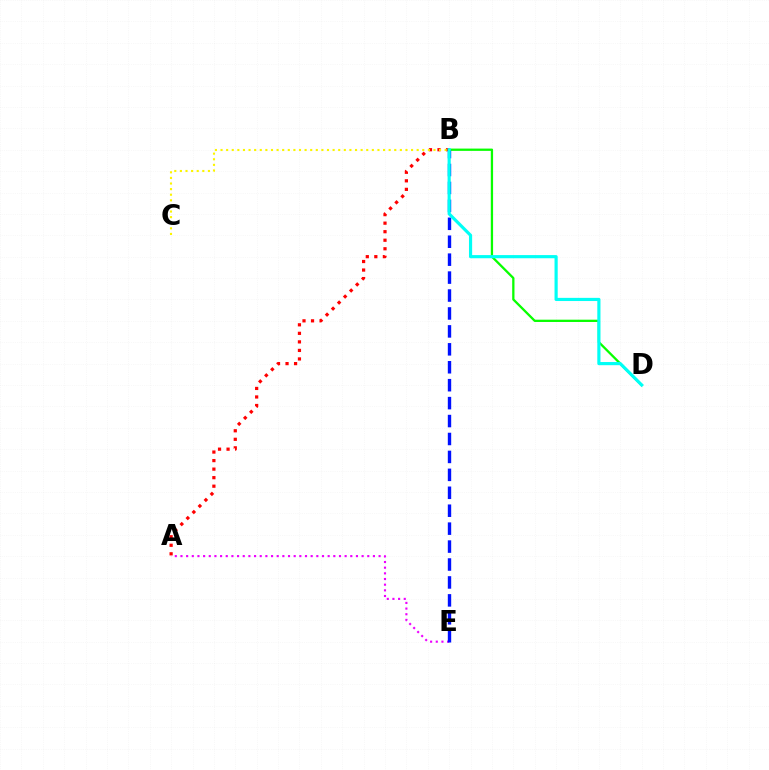{('B', 'D'): [{'color': '#08ff00', 'line_style': 'solid', 'thickness': 1.65}, {'color': '#00fff6', 'line_style': 'solid', 'thickness': 2.28}], ('A', 'B'): [{'color': '#ff0000', 'line_style': 'dotted', 'thickness': 2.32}], ('A', 'E'): [{'color': '#ee00ff', 'line_style': 'dotted', 'thickness': 1.54}], ('B', 'E'): [{'color': '#0010ff', 'line_style': 'dashed', 'thickness': 2.44}], ('B', 'C'): [{'color': '#fcf500', 'line_style': 'dotted', 'thickness': 1.52}]}